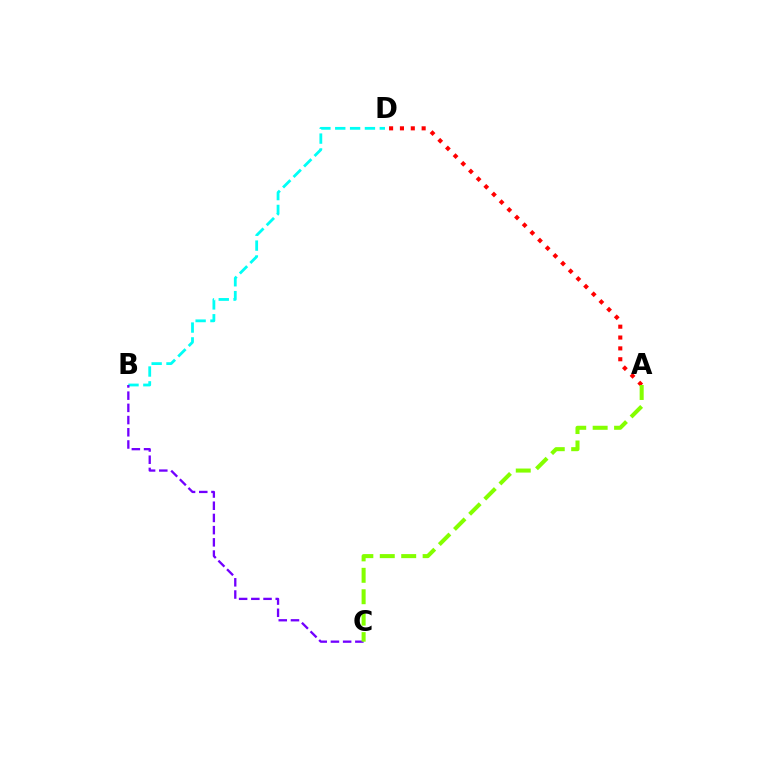{('B', 'D'): [{'color': '#00fff6', 'line_style': 'dashed', 'thickness': 2.02}], ('A', 'D'): [{'color': '#ff0000', 'line_style': 'dotted', 'thickness': 2.95}], ('B', 'C'): [{'color': '#7200ff', 'line_style': 'dashed', 'thickness': 1.66}], ('A', 'C'): [{'color': '#84ff00', 'line_style': 'dashed', 'thickness': 2.91}]}